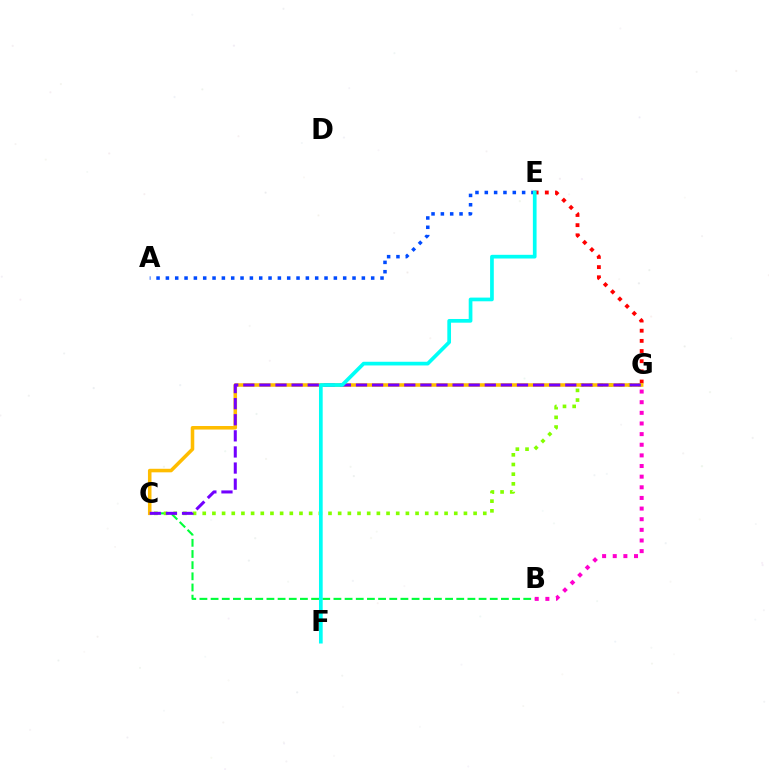{('B', 'C'): [{'color': '#00ff39', 'line_style': 'dashed', 'thickness': 1.52}], ('E', 'G'): [{'color': '#ff0000', 'line_style': 'dotted', 'thickness': 2.76}], ('B', 'G'): [{'color': '#ff00cf', 'line_style': 'dotted', 'thickness': 2.89}], ('C', 'G'): [{'color': '#84ff00', 'line_style': 'dotted', 'thickness': 2.63}, {'color': '#ffbd00', 'line_style': 'solid', 'thickness': 2.55}, {'color': '#7200ff', 'line_style': 'dashed', 'thickness': 2.19}], ('A', 'E'): [{'color': '#004bff', 'line_style': 'dotted', 'thickness': 2.54}], ('E', 'F'): [{'color': '#00fff6', 'line_style': 'solid', 'thickness': 2.66}]}